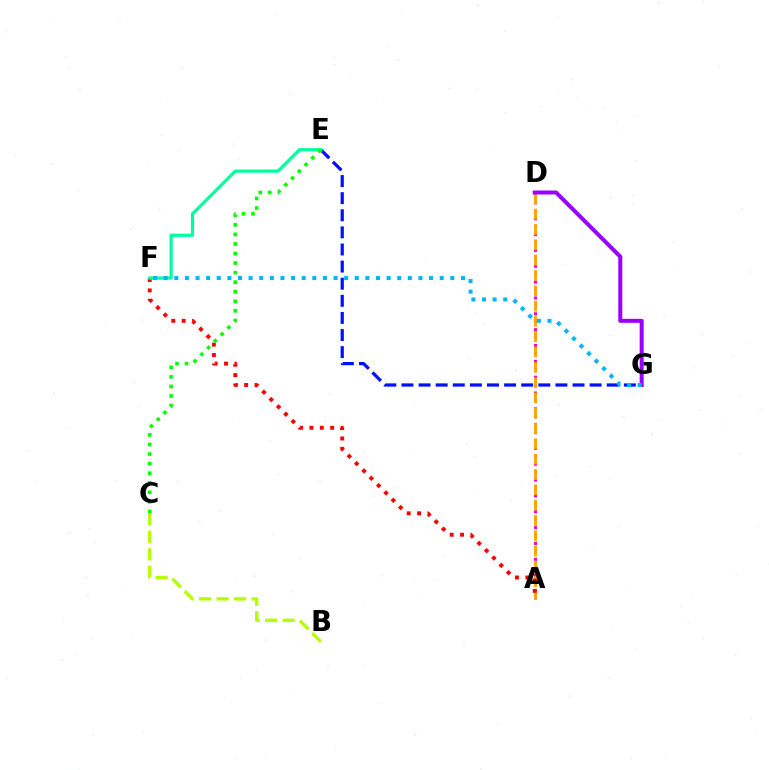{('A', 'D'): [{'color': '#ff00bd', 'line_style': 'dotted', 'thickness': 2.15}, {'color': '#ffa500', 'line_style': 'dashed', 'thickness': 2.08}], ('E', 'G'): [{'color': '#0010ff', 'line_style': 'dashed', 'thickness': 2.32}], ('A', 'F'): [{'color': '#ff0000', 'line_style': 'dotted', 'thickness': 2.82}], ('D', 'G'): [{'color': '#9b00ff', 'line_style': 'solid', 'thickness': 2.88}], ('E', 'F'): [{'color': '#00ff9d', 'line_style': 'solid', 'thickness': 2.31}], ('C', 'E'): [{'color': '#08ff00', 'line_style': 'dotted', 'thickness': 2.6}], ('B', 'C'): [{'color': '#b3ff00', 'line_style': 'dashed', 'thickness': 2.38}], ('F', 'G'): [{'color': '#00b5ff', 'line_style': 'dotted', 'thickness': 2.88}]}